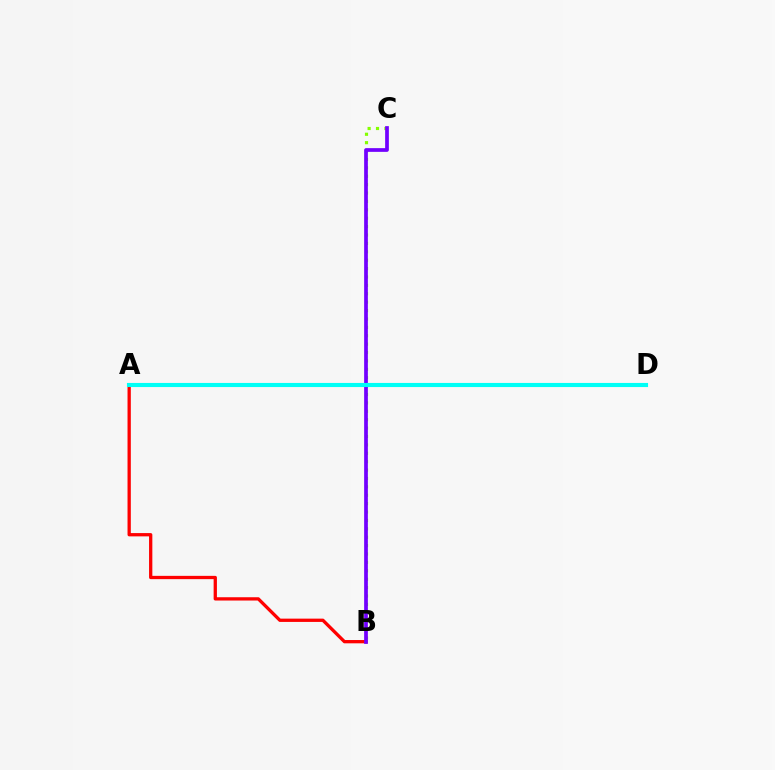{('B', 'C'): [{'color': '#84ff00', 'line_style': 'dotted', 'thickness': 2.28}, {'color': '#7200ff', 'line_style': 'solid', 'thickness': 2.68}], ('A', 'B'): [{'color': '#ff0000', 'line_style': 'solid', 'thickness': 2.37}], ('A', 'D'): [{'color': '#00fff6', 'line_style': 'solid', 'thickness': 2.96}]}